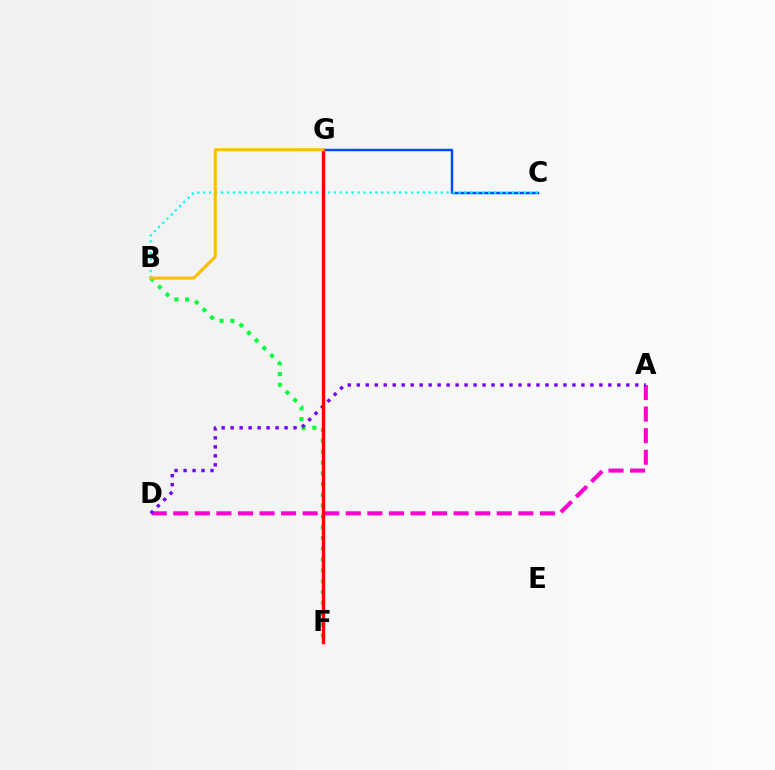{('C', 'G'): [{'color': '#004bff', 'line_style': 'solid', 'thickness': 1.76}], ('A', 'D'): [{'color': '#ff00cf', 'line_style': 'dashed', 'thickness': 2.93}, {'color': '#7200ff', 'line_style': 'dotted', 'thickness': 2.44}], ('B', 'F'): [{'color': '#00ff39', 'line_style': 'dotted', 'thickness': 2.94}], ('B', 'C'): [{'color': '#00fff6', 'line_style': 'dotted', 'thickness': 1.61}], ('F', 'G'): [{'color': '#84ff00', 'line_style': 'dotted', 'thickness': 2.07}, {'color': '#ff0000', 'line_style': 'solid', 'thickness': 2.44}], ('B', 'G'): [{'color': '#ffbd00', 'line_style': 'solid', 'thickness': 2.18}]}